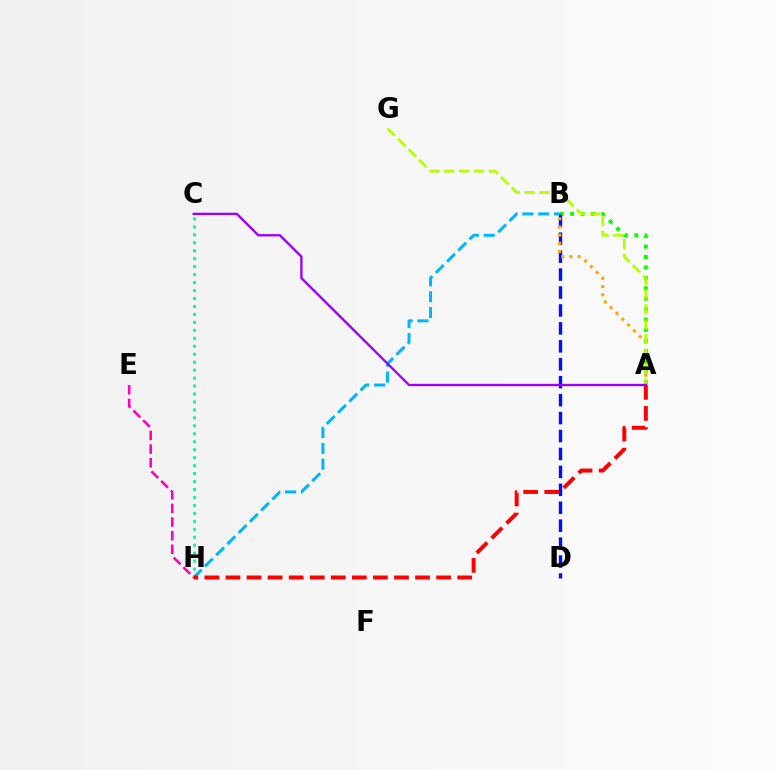{('B', 'H'): [{'color': '#00b5ff', 'line_style': 'dashed', 'thickness': 2.15}], ('C', 'H'): [{'color': '#00ff9d', 'line_style': 'dotted', 'thickness': 2.16}], ('A', 'B'): [{'color': '#08ff00', 'line_style': 'dotted', 'thickness': 2.83}, {'color': '#ffa500', 'line_style': 'dotted', 'thickness': 2.23}], ('B', 'D'): [{'color': '#0010ff', 'line_style': 'dashed', 'thickness': 2.44}], ('E', 'H'): [{'color': '#ff00bd', 'line_style': 'dashed', 'thickness': 1.85}], ('A', 'H'): [{'color': '#ff0000', 'line_style': 'dashed', 'thickness': 2.86}], ('A', 'G'): [{'color': '#b3ff00', 'line_style': 'dashed', 'thickness': 2.02}], ('A', 'C'): [{'color': '#9b00ff', 'line_style': 'solid', 'thickness': 1.68}]}